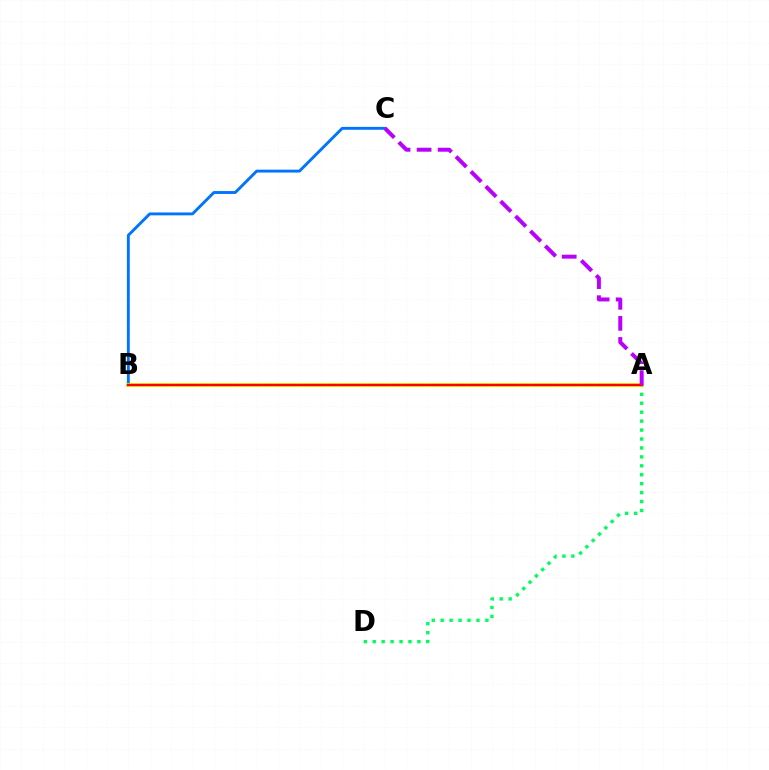{('A', 'D'): [{'color': '#00ff5c', 'line_style': 'dotted', 'thickness': 2.43}], ('B', 'C'): [{'color': '#0074ff', 'line_style': 'solid', 'thickness': 2.08}], ('A', 'B'): [{'color': '#d1ff00', 'line_style': 'solid', 'thickness': 2.7}, {'color': '#ff0000', 'line_style': 'solid', 'thickness': 1.69}], ('A', 'C'): [{'color': '#b900ff', 'line_style': 'dashed', 'thickness': 2.86}]}